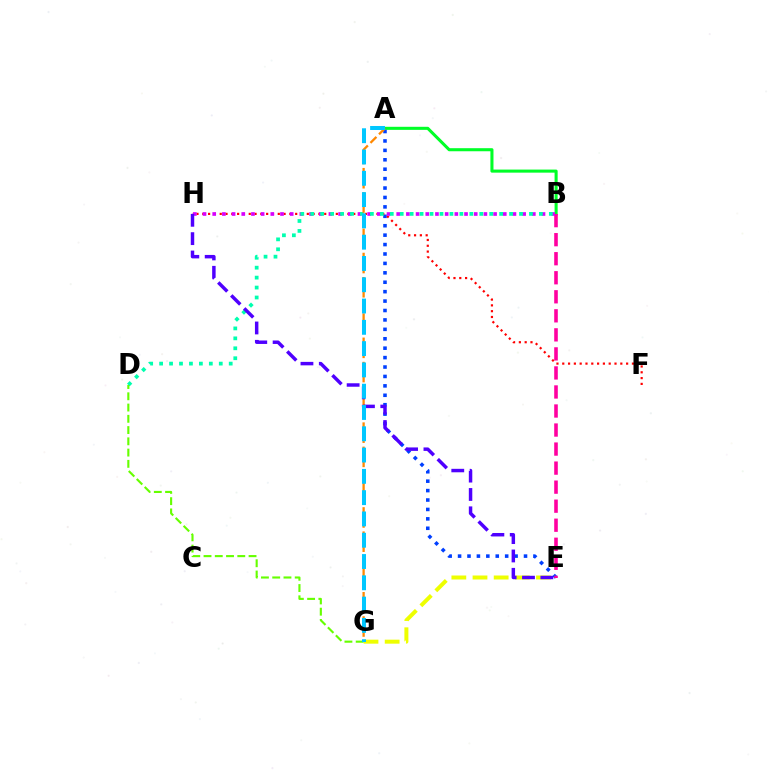{('A', 'B'): [{'color': '#00ff27', 'line_style': 'solid', 'thickness': 2.21}], ('E', 'G'): [{'color': '#eeff00', 'line_style': 'dashed', 'thickness': 2.87}], ('A', 'E'): [{'color': '#003fff', 'line_style': 'dotted', 'thickness': 2.56}], ('F', 'H'): [{'color': '#ff0000', 'line_style': 'dotted', 'thickness': 1.58}], ('B', 'E'): [{'color': '#ff00a0', 'line_style': 'dashed', 'thickness': 2.59}], ('B', 'H'): [{'color': '#d600ff', 'line_style': 'dotted', 'thickness': 2.63}], ('B', 'D'): [{'color': '#00ffaf', 'line_style': 'dotted', 'thickness': 2.7}], ('A', 'G'): [{'color': '#ff8800', 'line_style': 'dashed', 'thickness': 1.65}, {'color': '#00c7ff', 'line_style': 'dashed', 'thickness': 2.89}], ('D', 'G'): [{'color': '#66ff00', 'line_style': 'dashed', 'thickness': 1.53}], ('E', 'H'): [{'color': '#4f00ff', 'line_style': 'dashed', 'thickness': 2.49}]}